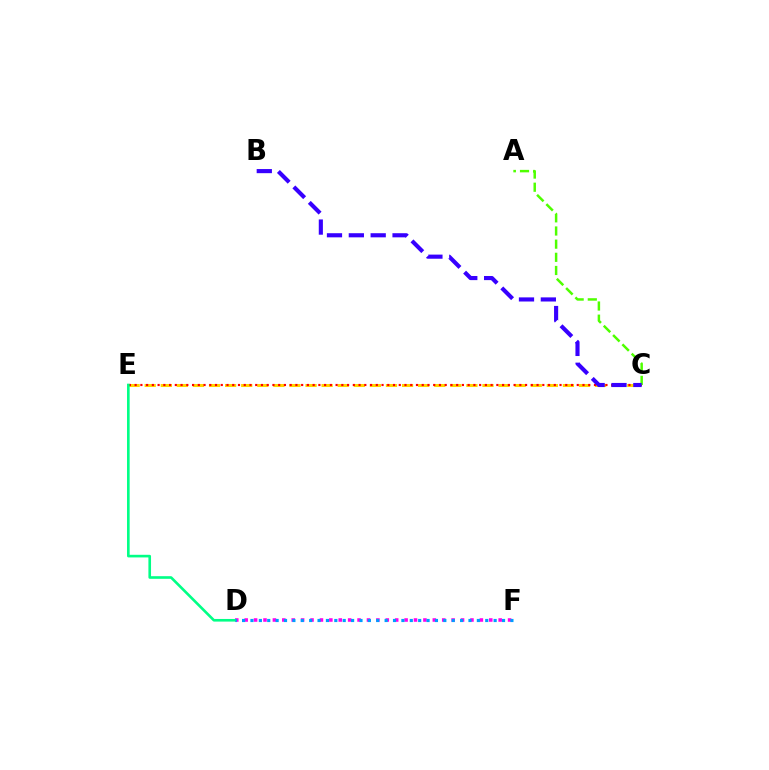{('C', 'E'): [{'color': '#ffd500', 'line_style': 'dashed', 'thickness': 2.19}, {'color': '#ff0000', 'line_style': 'dotted', 'thickness': 1.56}], ('D', 'F'): [{'color': '#ff00ed', 'line_style': 'dotted', 'thickness': 2.56}, {'color': '#009eff', 'line_style': 'dotted', 'thickness': 2.28}], ('D', 'E'): [{'color': '#00ff86', 'line_style': 'solid', 'thickness': 1.9}], ('A', 'C'): [{'color': '#4fff00', 'line_style': 'dashed', 'thickness': 1.79}], ('B', 'C'): [{'color': '#3700ff', 'line_style': 'dashed', 'thickness': 2.97}]}